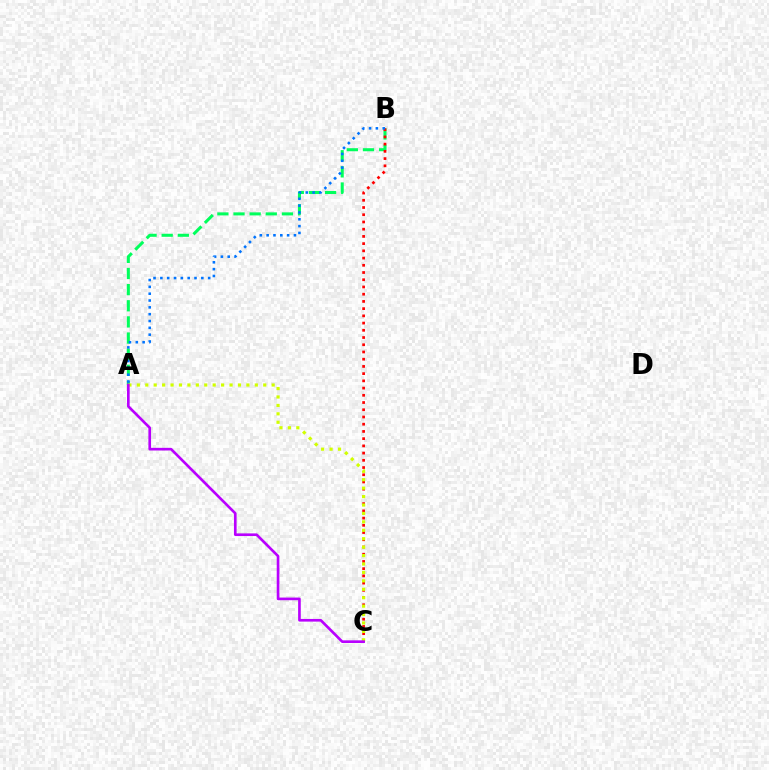{('A', 'B'): [{'color': '#00ff5c', 'line_style': 'dashed', 'thickness': 2.19}, {'color': '#0074ff', 'line_style': 'dotted', 'thickness': 1.85}], ('B', 'C'): [{'color': '#ff0000', 'line_style': 'dotted', 'thickness': 1.96}], ('A', 'C'): [{'color': '#d1ff00', 'line_style': 'dotted', 'thickness': 2.29}, {'color': '#b900ff', 'line_style': 'solid', 'thickness': 1.91}]}